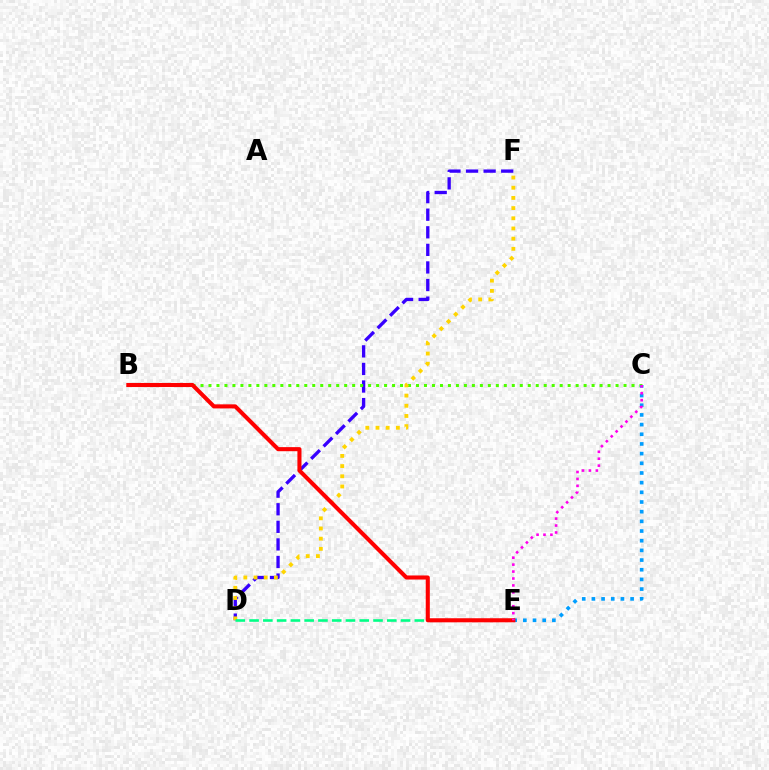{('D', 'F'): [{'color': '#3700ff', 'line_style': 'dashed', 'thickness': 2.39}, {'color': '#ffd500', 'line_style': 'dotted', 'thickness': 2.77}], ('B', 'C'): [{'color': '#4fff00', 'line_style': 'dotted', 'thickness': 2.17}], ('C', 'E'): [{'color': '#009eff', 'line_style': 'dotted', 'thickness': 2.63}, {'color': '#ff00ed', 'line_style': 'dotted', 'thickness': 1.88}], ('D', 'E'): [{'color': '#00ff86', 'line_style': 'dashed', 'thickness': 1.87}], ('B', 'E'): [{'color': '#ff0000', 'line_style': 'solid', 'thickness': 2.94}]}